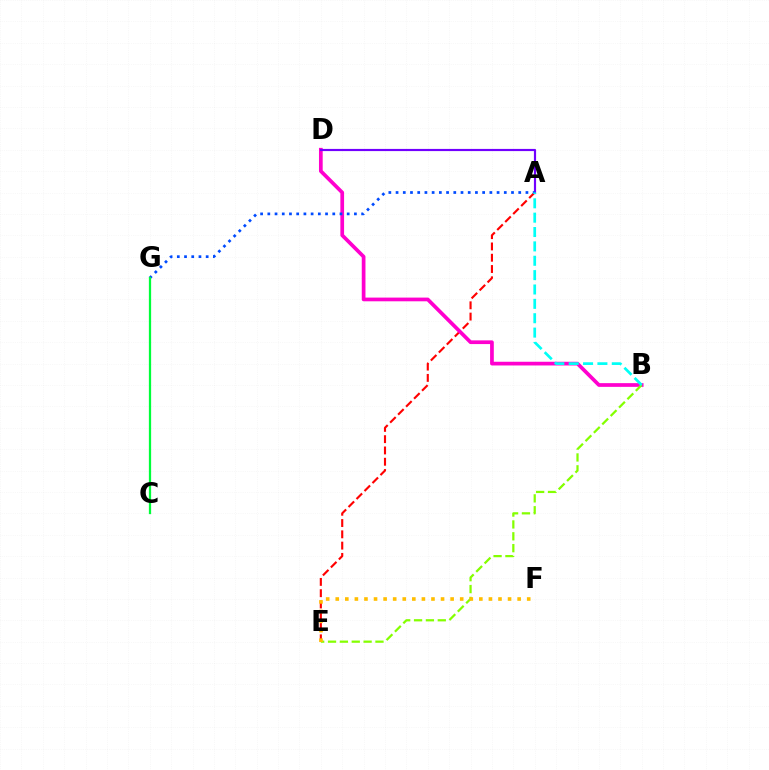{('A', 'E'): [{'color': '#ff0000', 'line_style': 'dashed', 'thickness': 1.53}], ('B', 'D'): [{'color': '#ff00cf', 'line_style': 'solid', 'thickness': 2.67}], ('B', 'E'): [{'color': '#84ff00', 'line_style': 'dashed', 'thickness': 1.61}], ('A', 'D'): [{'color': '#7200ff', 'line_style': 'solid', 'thickness': 1.56}], ('A', 'G'): [{'color': '#004bff', 'line_style': 'dotted', 'thickness': 1.96}], ('A', 'B'): [{'color': '#00fff6', 'line_style': 'dashed', 'thickness': 1.95}], ('E', 'F'): [{'color': '#ffbd00', 'line_style': 'dotted', 'thickness': 2.6}], ('C', 'G'): [{'color': '#00ff39', 'line_style': 'solid', 'thickness': 1.62}]}